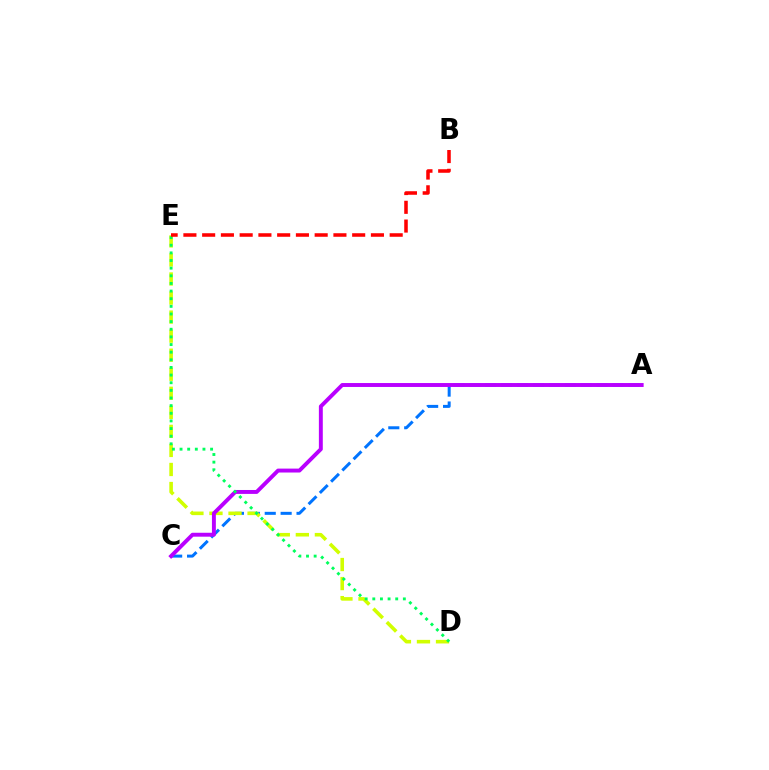{('A', 'C'): [{'color': '#0074ff', 'line_style': 'dashed', 'thickness': 2.16}, {'color': '#b900ff', 'line_style': 'solid', 'thickness': 2.82}], ('D', 'E'): [{'color': '#d1ff00', 'line_style': 'dashed', 'thickness': 2.59}, {'color': '#00ff5c', 'line_style': 'dotted', 'thickness': 2.08}], ('B', 'E'): [{'color': '#ff0000', 'line_style': 'dashed', 'thickness': 2.55}]}